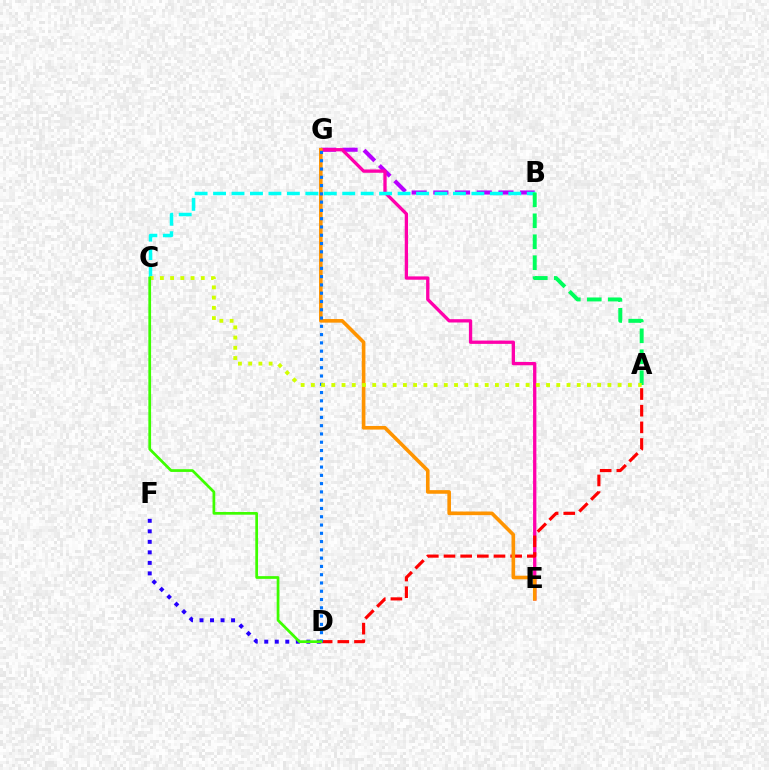{('B', 'G'): [{'color': '#b900ff', 'line_style': 'dashed', 'thickness': 2.95}], ('E', 'G'): [{'color': '#ff00ac', 'line_style': 'solid', 'thickness': 2.38}, {'color': '#ff9400', 'line_style': 'solid', 'thickness': 2.6}], ('D', 'F'): [{'color': '#2500ff', 'line_style': 'dotted', 'thickness': 2.86}], ('B', 'C'): [{'color': '#00fff6', 'line_style': 'dashed', 'thickness': 2.51}], ('A', 'D'): [{'color': '#ff0000', 'line_style': 'dashed', 'thickness': 2.26}], ('D', 'G'): [{'color': '#0074ff', 'line_style': 'dotted', 'thickness': 2.25}], ('A', 'B'): [{'color': '#00ff5c', 'line_style': 'dashed', 'thickness': 2.84}], ('A', 'C'): [{'color': '#d1ff00', 'line_style': 'dotted', 'thickness': 2.78}], ('C', 'D'): [{'color': '#3dff00', 'line_style': 'solid', 'thickness': 1.96}]}